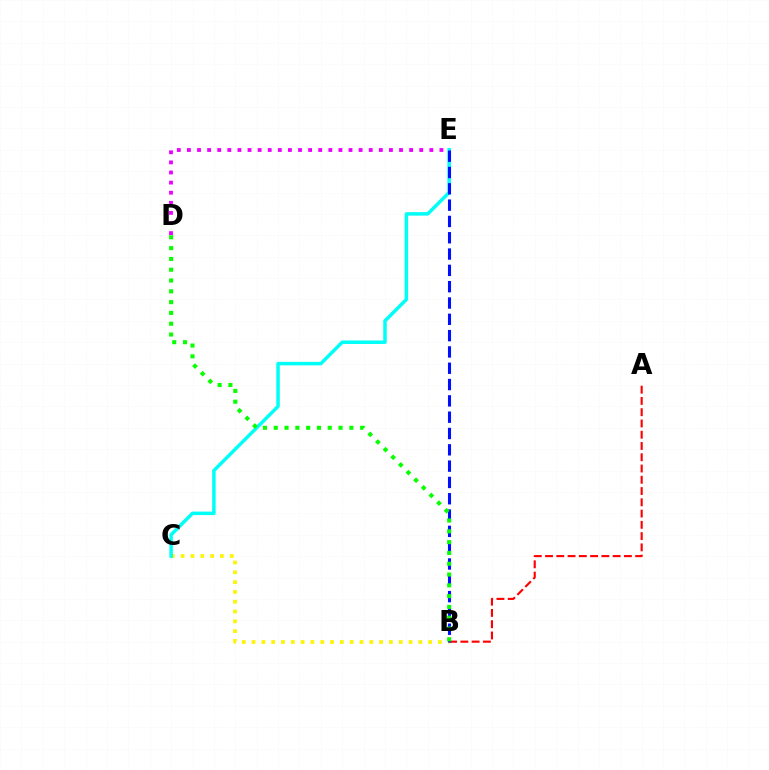{('B', 'C'): [{'color': '#fcf500', 'line_style': 'dotted', 'thickness': 2.66}], ('C', 'E'): [{'color': '#00fff6', 'line_style': 'solid', 'thickness': 2.51}], ('A', 'B'): [{'color': '#ff0000', 'line_style': 'dashed', 'thickness': 1.53}], ('D', 'E'): [{'color': '#ee00ff', 'line_style': 'dotted', 'thickness': 2.74}], ('B', 'E'): [{'color': '#0010ff', 'line_style': 'dashed', 'thickness': 2.22}], ('B', 'D'): [{'color': '#08ff00', 'line_style': 'dotted', 'thickness': 2.93}]}